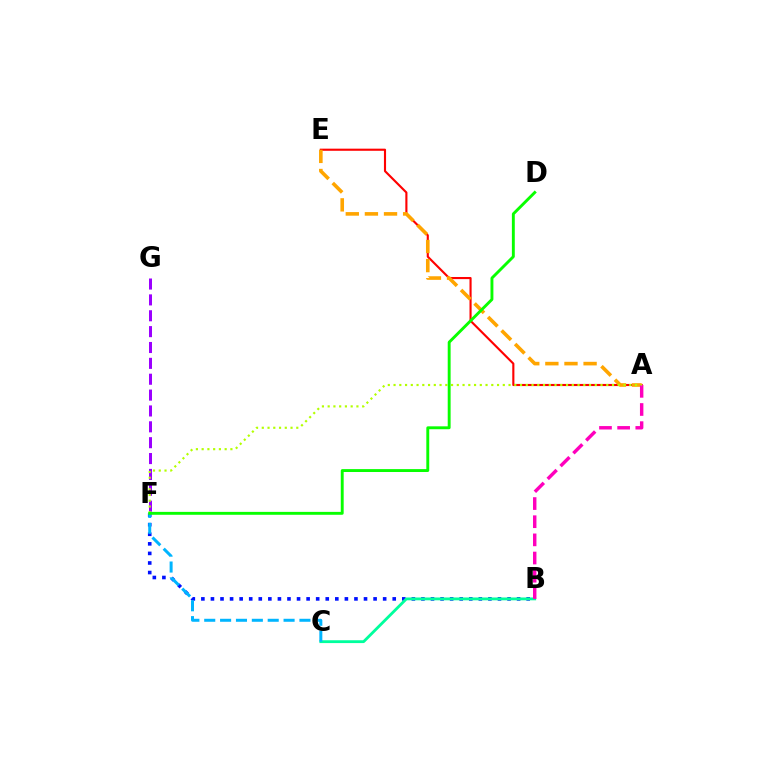{('B', 'F'): [{'color': '#0010ff', 'line_style': 'dotted', 'thickness': 2.6}], ('A', 'E'): [{'color': '#ff0000', 'line_style': 'solid', 'thickness': 1.53}, {'color': '#ffa500', 'line_style': 'dashed', 'thickness': 2.6}], ('F', 'G'): [{'color': '#9b00ff', 'line_style': 'dashed', 'thickness': 2.16}], ('B', 'C'): [{'color': '#00ff9d', 'line_style': 'solid', 'thickness': 2.04}], ('C', 'F'): [{'color': '#00b5ff', 'line_style': 'dashed', 'thickness': 2.16}], ('A', 'B'): [{'color': '#ff00bd', 'line_style': 'dashed', 'thickness': 2.47}], ('A', 'F'): [{'color': '#b3ff00', 'line_style': 'dotted', 'thickness': 1.56}], ('D', 'F'): [{'color': '#08ff00', 'line_style': 'solid', 'thickness': 2.09}]}